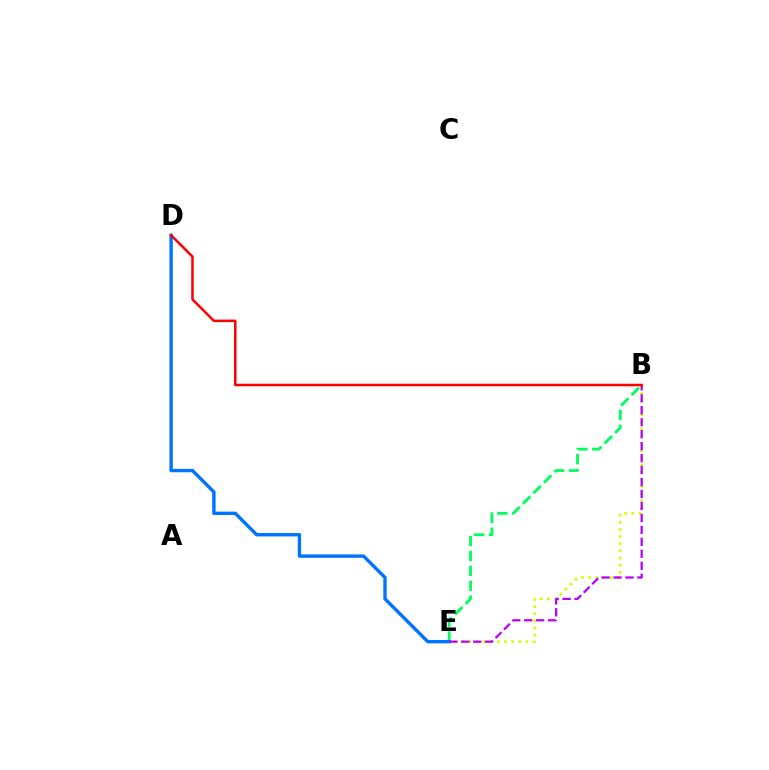{('B', 'E'): [{'color': '#00ff5c', 'line_style': 'dashed', 'thickness': 2.02}, {'color': '#d1ff00', 'line_style': 'dotted', 'thickness': 1.94}, {'color': '#b900ff', 'line_style': 'dashed', 'thickness': 1.62}], ('D', 'E'): [{'color': '#0074ff', 'line_style': 'solid', 'thickness': 2.44}], ('B', 'D'): [{'color': '#ff0000', 'line_style': 'solid', 'thickness': 1.82}]}